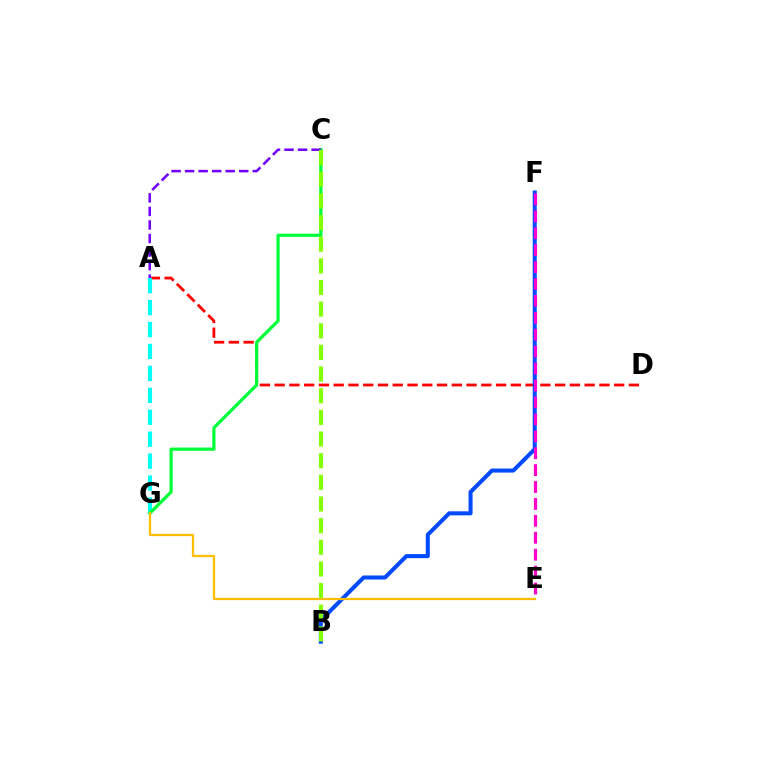{('A', 'D'): [{'color': '#ff0000', 'line_style': 'dashed', 'thickness': 2.01}], ('A', 'G'): [{'color': '#00fff6', 'line_style': 'dashed', 'thickness': 2.98}], ('C', 'G'): [{'color': '#00ff39', 'line_style': 'solid', 'thickness': 2.32}], ('B', 'F'): [{'color': '#004bff', 'line_style': 'solid', 'thickness': 2.91}], ('A', 'C'): [{'color': '#7200ff', 'line_style': 'dashed', 'thickness': 1.84}], ('E', 'G'): [{'color': '#ffbd00', 'line_style': 'solid', 'thickness': 1.62}], ('B', 'C'): [{'color': '#84ff00', 'line_style': 'dashed', 'thickness': 2.94}], ('E', 'F'): [{'color': '#ff00cf', 'line_style': 'dashed', 'thickness': 2.3}]}